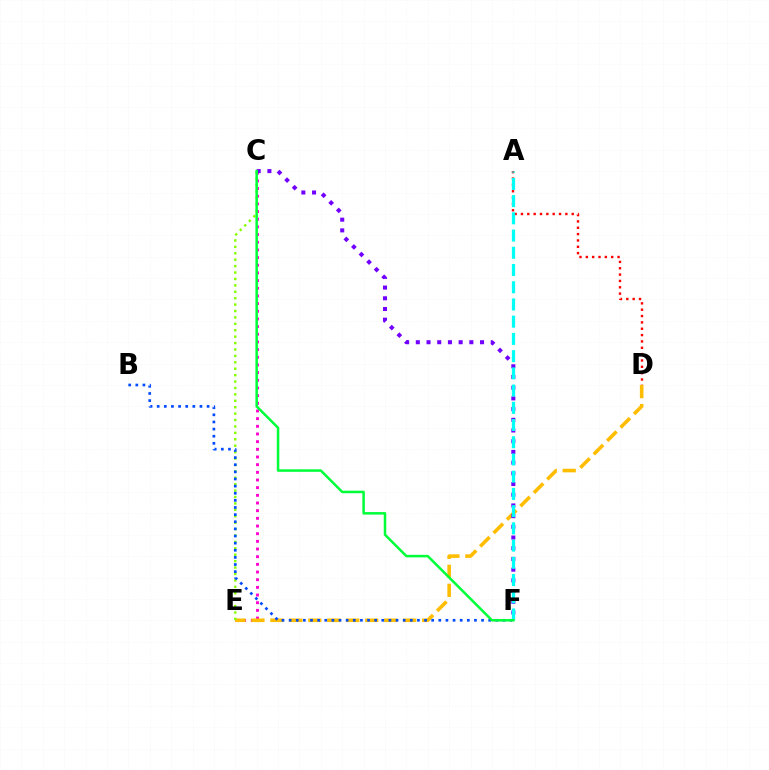{('C', 'E'): [{'color': '#ff00cf', 'line_style': 'dotted', 'thickness': 2.08}, {'color': '#84ff00', 'line_style': 'dotted', 'thickness': 1.74}], ('D', 'E'): [{'color': '#ffbd00', 'line_style': 'dashed', 'thickness': 2.58}], ('A', 'D'): [{'color': '#ff0000', 'line_style': 'dotted', 'thickness': 1.72}], ('C', 'F'): [{'color': '#7200ff', 'line_style': 'dotted', 'thickness': 2.91}, {'color': '#00ff39', 'line_style': 'solid', 'thickness': 1.81}], ('A', 'F'): [{'color': '#00fff6', 'line_style': 'dashed', 'thickness': 2.34}], ('B', 'F'): [{'color': '#004bff', 'line_style': 'dotted', 'thickness': 1.94}]}